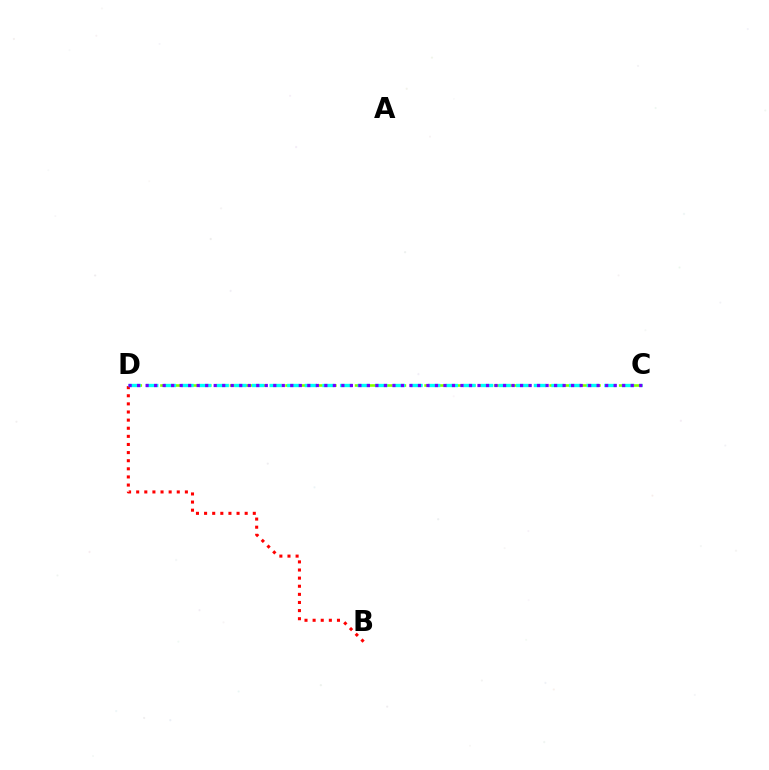{('B', 'D'): [{'color': '#ff0000', 'line_style': 'dotted', 'thickness': 2.21}], ('C', 'D'): [{'color': '#84ff00', 'line_style': 'dashed', 'thickness': 1.89}, {'color': '#00fff6', 'line_style': 'dashed', 'thickness': 2.39}, {'color': '#7200ff', 'line_style': 'dotted', 'thickness': 2.31}]}